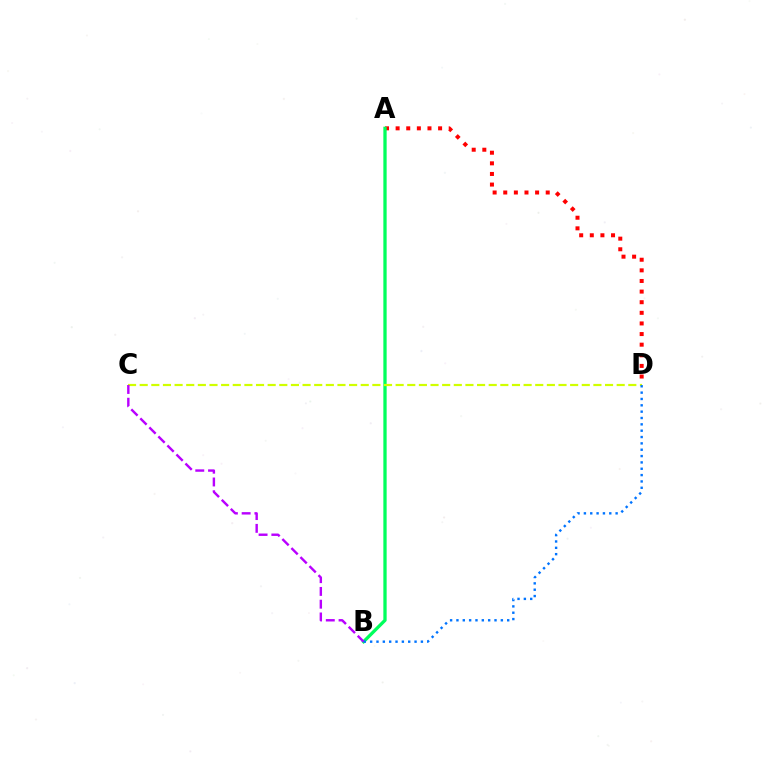{('A', 'D'): [{'color': '#ff0000', 'line_style': 'dotted', 'thickness': 2.88}], ('A', 'B'): [{'color': '#00ff5c', 'line_style': 'solid', 'thickness': 2.37}], ('C', 'D'): [{'color': '#d1ff00', 'line_style': 'dashed', 'thickness': 1.58}], ('B', 'C'): [{'color': '#b900ff', 'line_style': 'dashed', 'thickness': 1.73}], ('B', 'D'): [{'color': '#0074ff', 'line_style': 'dotted', 'thickness': 1.72}]}